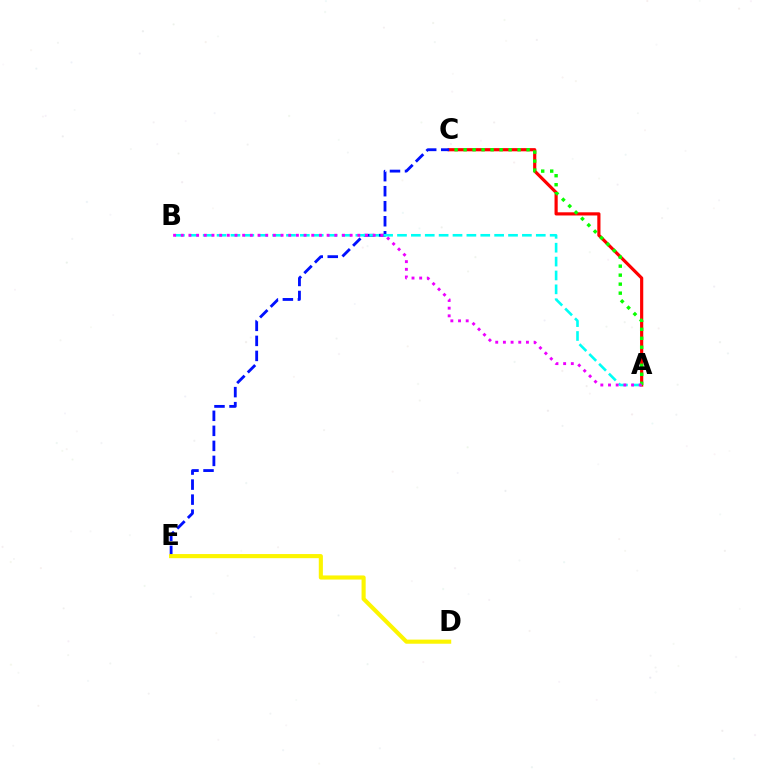{('A', 'C'): [{'color': '#ff0000', 'line_style': 'solid', 'thickness': 2.29}, {'color': '#08ff00', 'line_style': 'dotted', 'thickness': 2.45}], ('C', 'E'): [{'color': '#0010ff', 'line_style': 'dashed', 'thickness': 2.04}], ('A', 'B'): [{'color': '#00fff6', 'line_style': 'dashed', 'thickness': 1.89}, {'color': '#ee00ff', 'line_style': 'dotted', 'thickness': 2.09}], ('D', 'E'): [{'color': '#fcf500', 'line_style': 'solid', 'thickness': 2.96}]}